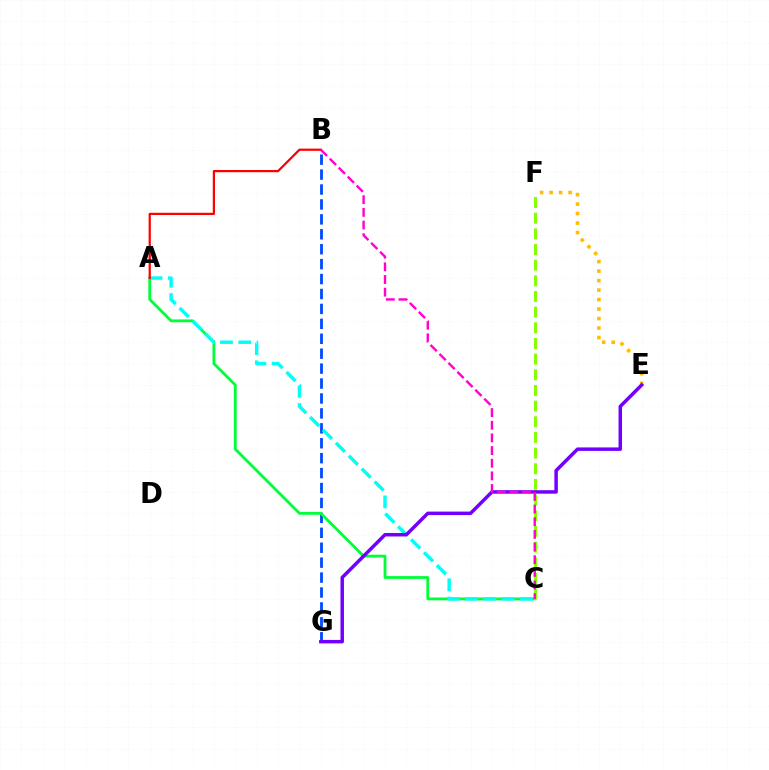{('B', 'G'): [{'color': '#004bff', 'line_style': 'dashed', 'thickness': 2.03}], ('A', 'C'): [{'color': '#00ff39', 'line_style': 'solid', 'thickness': 2.02}, {'color': '#00fff6', 'line_style': 'dashed', 'thickness': 2.48}], ('E', 'F'): [{'color': '#ffbd00', 'line_style': 'dotted', 'thickness': 2.58}], ('E', 'G'): [{'color': '#7200ff', 'line_style': 'solid', 'thickness': 2.51}], ('A', 'B'): [{'color': '#ff0000', 'line_style': 'solid', 'thickness': 1.6}], ('C', 'F'): [{'color': '#84ff00', 'line_style': 'dashed', 'thickness': 2.13}], ('B', 'C'): [{'color': '#ff00cf', 'line_style': 'dashed', 'thickness': 1.72}]}